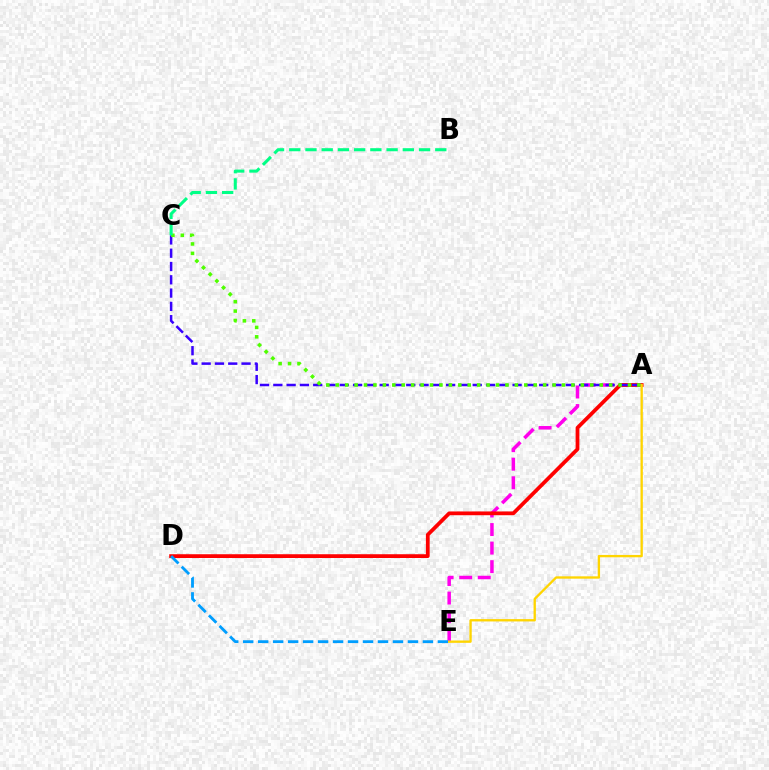{('A', 'E'): [{'color': '#ff00ed', 'line_style': 'dashed', 'thickness': 2.52}, {'color': '#ffd500', 'line_style': 'solid', 'thickness': 1.68}], ('A', 'D'): [{'color': '#ff0000', 'line_style': 'solid', 'thickness': 2.71}], ('D', 'E'): [{'color': '#009eff', 'line_style': 'dashed', 'thickness': 2.03}], ('A', 'C'): [{'color': '#3700ff', 'line_style': 'dashed', 'thickness': 1.81}, {'color': '#4fff00', 'line_style': 'dotted', 'thickness': 2.56}], ('B', 'C'): [{'color': '#00ff86', 'line_style': 'dashed', 'thickness': 2.2}]}